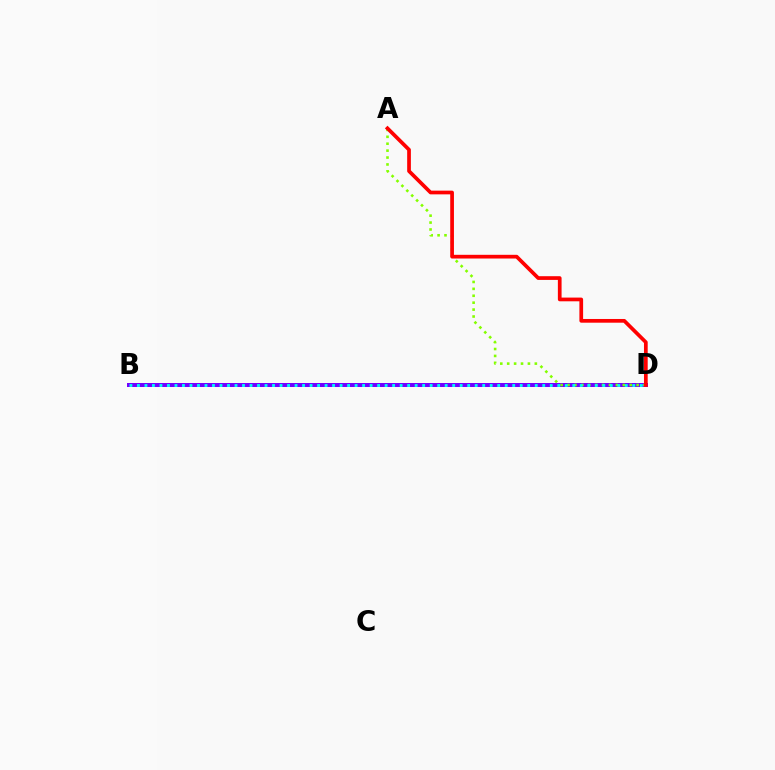{('B', 'D'): [{'color': '#7200ff', 'line_style': 'solid', 'thickness': 2.88}, {'color': '#00fff6', 'line_style': 'dotted', 'thickness': 2.04}], ('A', 'D'): [{'color': '#84ff00', 'line_style': 'dotted', 'thickness': 1.88}, {'color': '#ff0000', 'line_style': 'solid', 'thickness': 2.67}]}